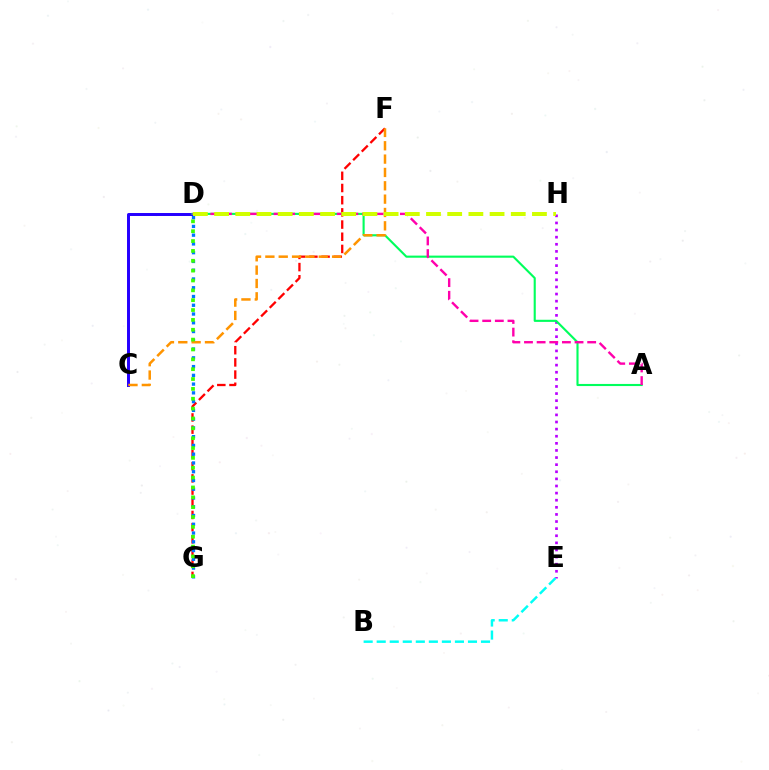{('E', 'H'): [{'color': '#b900ff', 'line_style': 'dotted', 'thickness': 1.93}], ('B', 'E'): [{'color': '#00fff6', 'line_style': 'dashed', 'thickness': 1.77}], ('C', 'D'): [{'color': '#2500ff', 'line_style': 'solid', 'thickness': 2.14}], ('F', 'G'): [{'color': '#ff0000', 'line_style': 'dashed', 'thickness': 1.66}], ('A', 'D'): [{'color': '#00ff5c', 'line_style': 'solid', 'thickness': 1.53}, {'color': '#ff00ac', 'line_style': 'dashed', 'thickness': 1.72}], ('D', 'G'): [{'color': '#0074ff', 'line_style': 'dotted', 'thickness': 2.38}, {'color': '#3dff00', 'line_style': 'dotted', 'thickness': 2.68}], ('C', 'F'): [{'color': '#ff9400', 'line_style': 'dashed', 'thickness': 1.81}], ('D', 'H'): [{'color': '#d1ff00', 'line_style': 'dashed', 'thickness': 2.88}]}